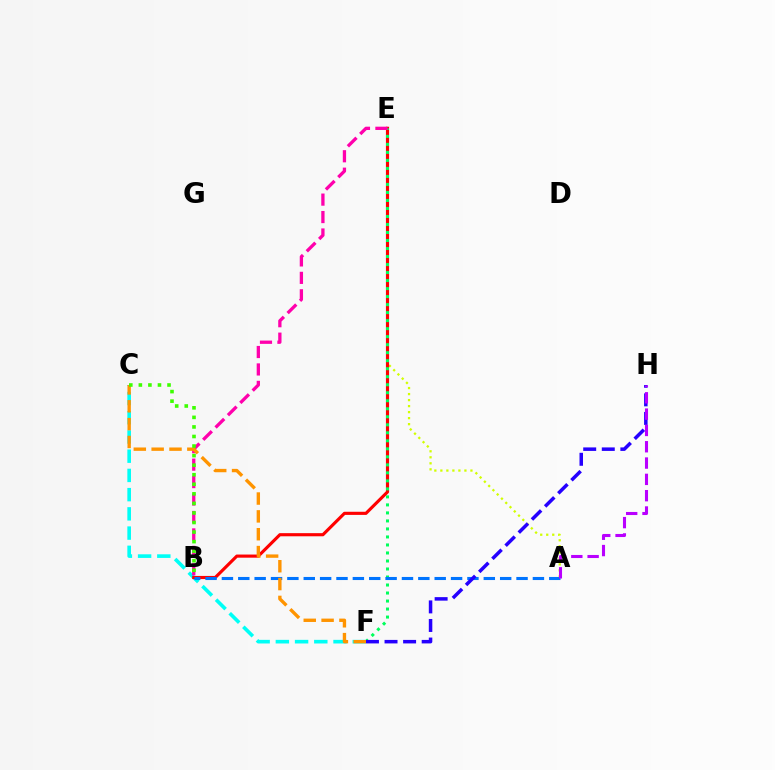{('A', 'E'): [{'color': '#d1ff00', 'line_style': 'dotted', 'thickness': 1.63}], ('C', 'F'): [{'color': '#00fff6', 'line_style': 'dashed', 'thickness': 2.61}, {'color': '#ff9400', 'line_style': 'dashed', 'thickness': 2.42}], ('B', 'E'): [{'color': '#ff0000', 'line_style': 'solid', 'thickness': 2.26}, {'color': '#ff00ac', 'line_style': 'dashed', 'thickness': 2.37}], ('E', 'F'): [{'color': '#00ff5c', 'line_style': 'dotted', 'thickness': 2.18}], ('A', 'B'): [{'color': '#0074ff', 'line_style': 'dashed', 'thickness': 2.22}], ('F', 'H'): [{'color': '#2500ff', 'line_style': 'dashed', 'thickness': 2.52}], ('A', 'H'): [{'color': '#b900ff', 'line_style': 'dashed', 'thickness': 2.22}], ('B', 'C'): [{'color': '#3dff00', 'line_style': 'dotted', 'thickness': 2.6}]}